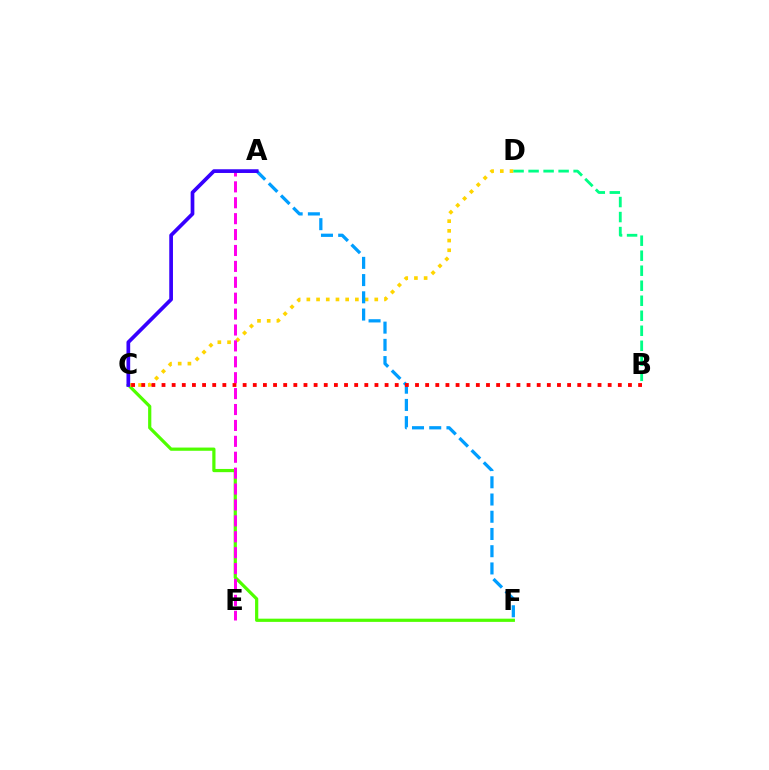{('C', 'F'): [{'color': '#4fff00', 'line_style': 'solid', 'thickness': 2.31}], ('C', 'D'): [{'color': '#ffd500', 'line_style': 'dotted', 'thickness': 2.64}], ('A', 'E'): [{'color': '#ff00ed', 'line_style': 'dashed', 'thickness': 2.16}], ('B', 'D'): [{'color': '#00ff86', 'line_style': 'dashed', 'thickness': 2.04}], ('A', 'F'): [{'color': '#009eff', 'line_style': 'dashed', 'thickness': 2.34}], ('B', 'C'): [{'color': '#ff0000', 'line_style': 'dotted', 'thickness': 2.75}], ('A', 'C'): [{'color': '#3700ff', 'line_style': 'solid', 'thickness': 2.67}]}